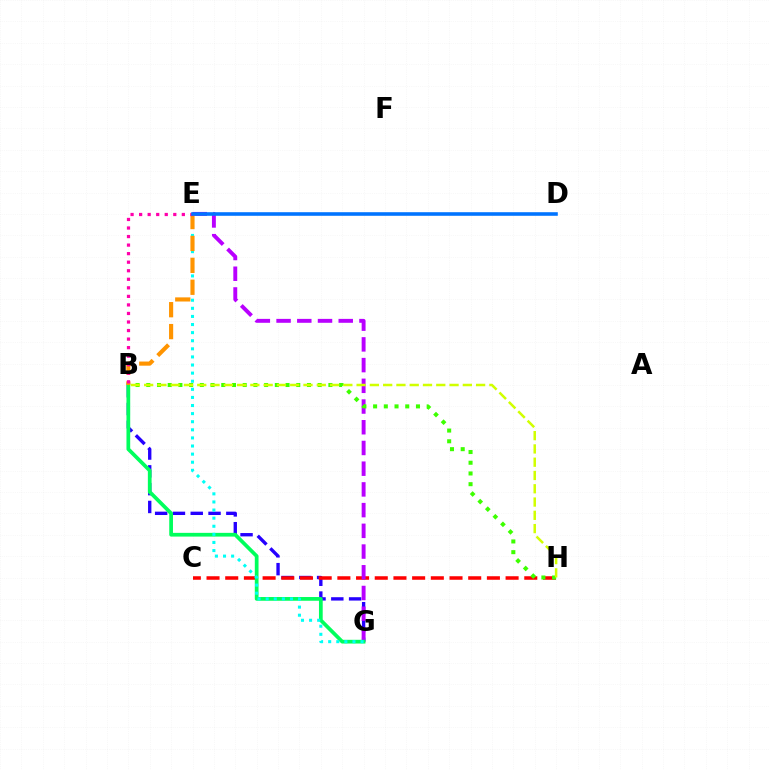{('B', 'G'): [{'color': '#2500ff', 'line_style': 'dashed', 'thickness': 2.42}, {'color': '#00ff5c', 'line_style': 'solid', 'thickness': 2.69}], ('C', 'H'): [{'color': '#ff0000', 'line_style': 'dashed', 'thickness': 2.54}], ('E', 'G'): [{'color': '#b900ff', 'line_style': 'dashed', 'thickness': 2.81}, {'color': '#00fff6', 'line_style': 'dotted', 'thickness': 2.2}], ('B', 'H'): [{'color': '#3dff00', 'line_style': 'dotted', 'thickness': 2.91}, {'color': '#d1ff00', 'line_style': 'dashed', 'thickness': 1.8}], ('B', 'E'): [{'color': '#ff9400', 'line_style': 'dashed', 'thickness': 2.98}, {'color': '#ff00ac', 'line_style': 'dotted', 'thickness': 2.32}], ('D', 'E'): [{'color': '#0074ff', 'line_style': 'solid', 'thickness': 2.58}]}